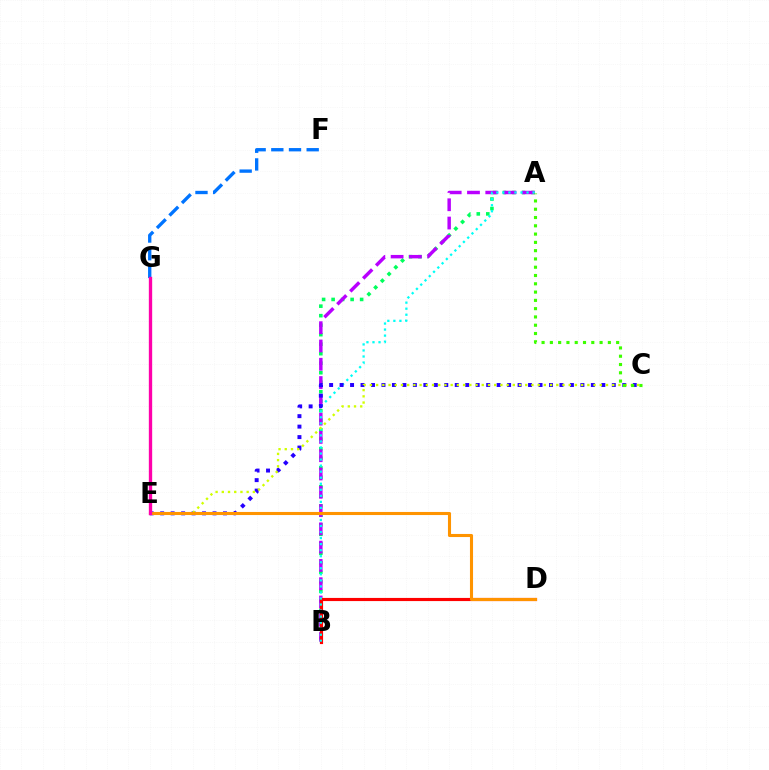{('F', 'G'): [{'color': '#0074ff', 'line_style': 'dashed', 'thickness': 2.4}], ('A', 'B'): [{'color': '#00ff5c', 'line_style': 'dotted', 'thickness': 2.58}, {'color': '#b900ff', 'line_style': 'dashed', 'thickness': 2.48}, {'color': '#00fff6', 'line_style': 'dotted', 'thickness': 1.64}], ('B', 'D'): [{'color': '#ff0000', 'line_style': 'solid', 'thickness': 2.27}], ('C', 'E'): [{'color': '#2500ff', 'line_style': 'dotted', 'thickness': 2.84}, {'color': '#d1ff00', 'line_style': 'dotted', 'thickness': 1.69}], ('D', 'E'): [{'color': '#ff9400', 'line_style': 'solid', 'thickness': 2.22}], ('E', 'G'): [{'color': '#ff00ac', 'line_style': 'solid', 'thickness': 2.4}], ('A', 'C'): [{'color': '#3dff00', 'line_style': 'dotted', 'thickness': 2.25}]}